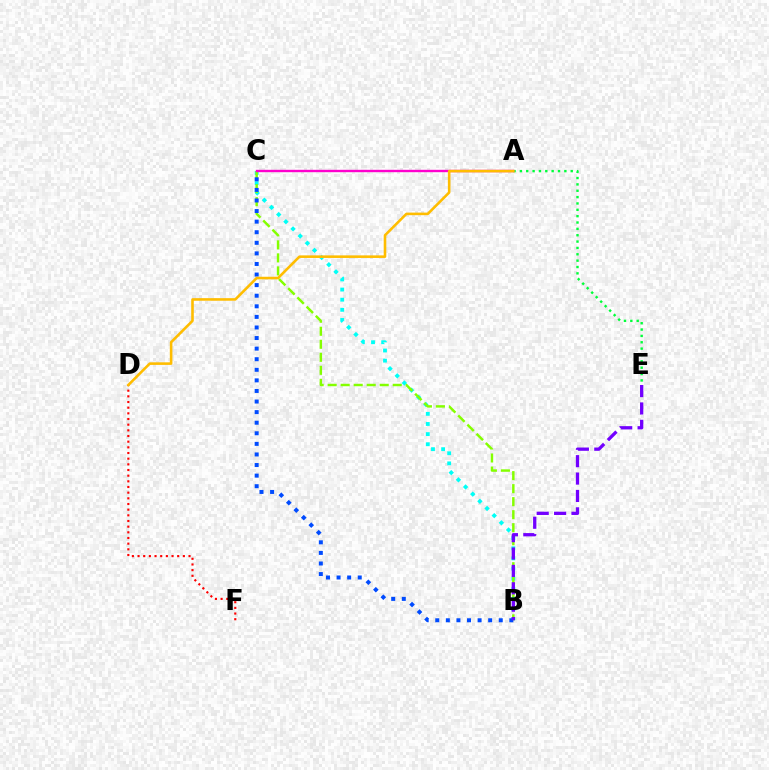{('B', 'C'): [{'color': '#00fff6', 'line_style': 'dotted', 'thickness': 2.75}, {'color': '#84ff00', 'line_style': 'dashed', 'thickness': 1.77}, {'color': '#004bff', 'line_style': 'dotted', 'thickness': 2.88}], ('A', 'E'): [{'color': '#00ff39', 'line_style': 'dotted', 'thickness': 1.73}], ('D', 'F'): [{'color': '#ff0000', 'line_style': 'dotted', 'thickness': 1.54}], ('A', 'C'): [{'color': '#ff00cf', 'line_style': 'solid', 'thickness': 1.72}], ('B', 'E'): [{'color': '#7200ff', 'line_style': 'dashed', 'thickness': 2.36}], ('A', 'D'): [{'color': '#ffbd00', 'line_style': 'solid', 'thickness': 1.87}]}